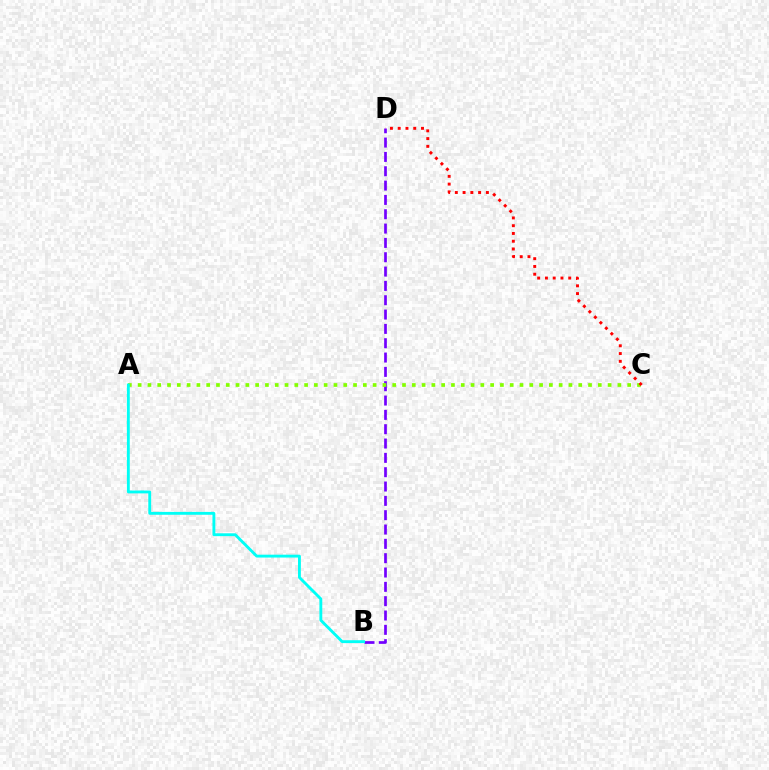{('B', 'D'): [{'color': '#7200ff', 'line_style': 'dashed', 'thickness': 1.95}], ('A', 'C'): [{'color': '#84ff00', 'line_style': 'dotted', 'thickness': 2.66}], ('C', 'D'): [{'color': '#ff0000', 'line_style': 'dotted', 'thickness': 2.11}], ('A', 'B'): [{'color': '#00fff6', 'line_style': 'solid', 'thickness': 2.06}]}